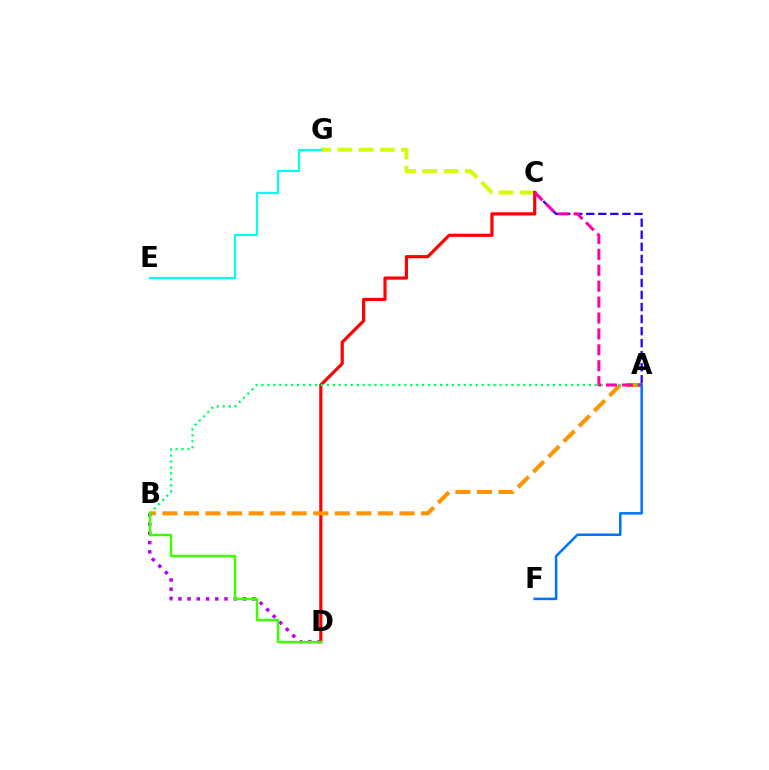{('B', 'D'): [{'color': '#b900ff', 'line_style': 'dotted', 'thickness': 2.51}, {'color': '#3dff00', 'line_style': 'solid', 'thickness': 1.79}], ('C', 'G'): [{'color': '#d1ff00', 'line_style': 'dashed', 'thickness': 2.89}], ('E', 'G'): [{'color': '#00fff6', 'line_style': 'solid', 'thickness': 1.55}], ('C', 'D'): [{'color': '#ff0000', 'line_style': 'solid', 'thickness': 2.28}], ('A', 'B'): [{'color': '#ff9400', 'line_style': 'dashed', 'thickness': 2.93}, {'color': '#00ff5c', 'line_style': 'dotted', 'thickness': 1.62}], ('A', 'C'): [{'color': '#2500ff', 'line_style': 'dashed', 'thickness': 1.64}, {'color': '#ff00ac', 'line_style': 'dashed', 'thickness': 2.16}], ('A', 'F'): [{'color': '#0074ff', 'line_style': 'solid', 'thickness': 1.82}]}